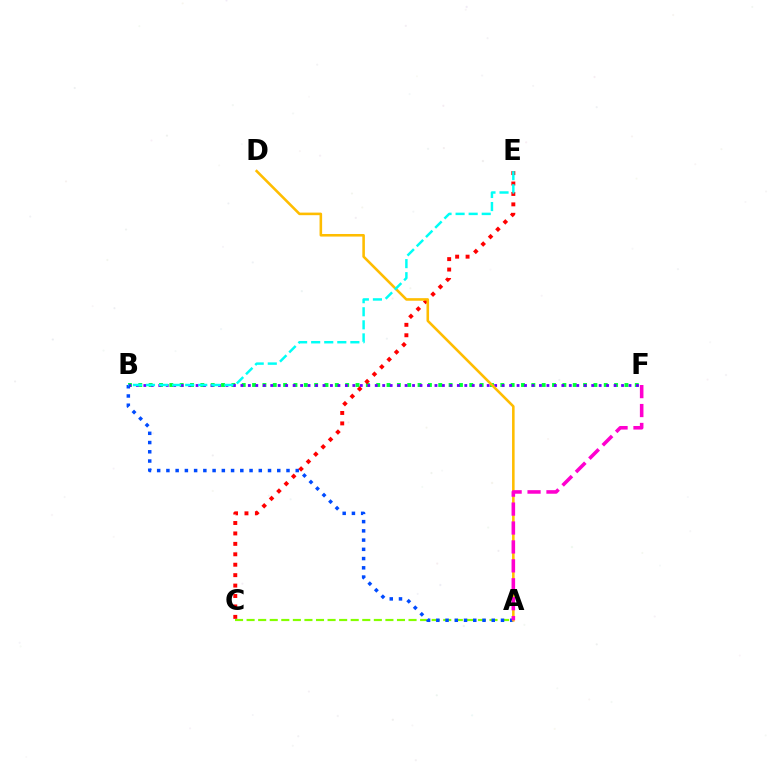{('B', 'F'): [{'color': '#00ff39', 'line_style': 'dotted', 'thickness': 2.81}, {'color': '#7200ff', 'line_style': 'dotted', 'thickness': 2.03}], ('A', 'C'): [{'color': '#84ff00', 'line_style': 'dashed', 'thickness': 1.57}], ('A', 'B'): [{'color': '#004bff', 'line_style': 'dotted', 'thickness': 2.51}], ('C', 'E'): [{'color': '#ff0000', 'line_style': 'dotted', 'thickness': 2.83}], ('A', 'D'): [{'color': '#ffbd00', 'line_style': 'solid', 'thickness': 1.85}], ('A', 'F'): [{'color': '#ff00cf', 'line_style': 'dashed', 'thickness': 2.57}], ('B', 'E'): [{'color': '#00fff6', 'line_style': 'dashed', 'thickness': 1.77}]}